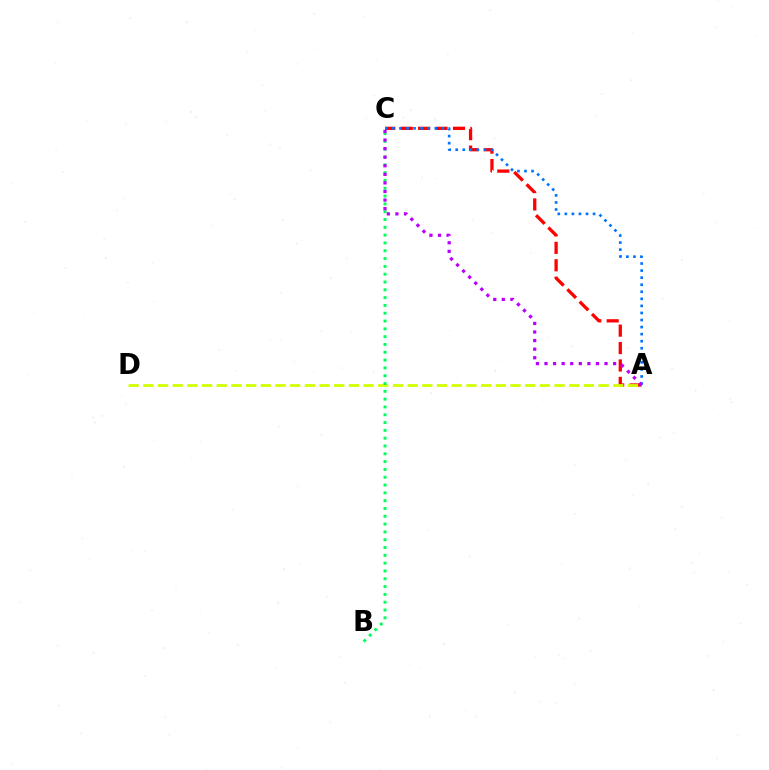{('A', 'C'): [{'color': '#ff0000', 'line_style': 'dashed', 'thickness': 2.37}, {'color': '#0074ff', 'line_style': 'dotted', 'thickness': 1.92}, {'color': '#b900ff', 'line_style': 'dotted', 'thickness': 2.33}], ('A', 'D'): [{'color': '#d1ff00', 'line_style': 'dashed', 'thickness': 2.0}], ('B', 'C'): [{'color': '#00ff5c', 'line_style': 'dotted', 'thickness': 2.12}]}